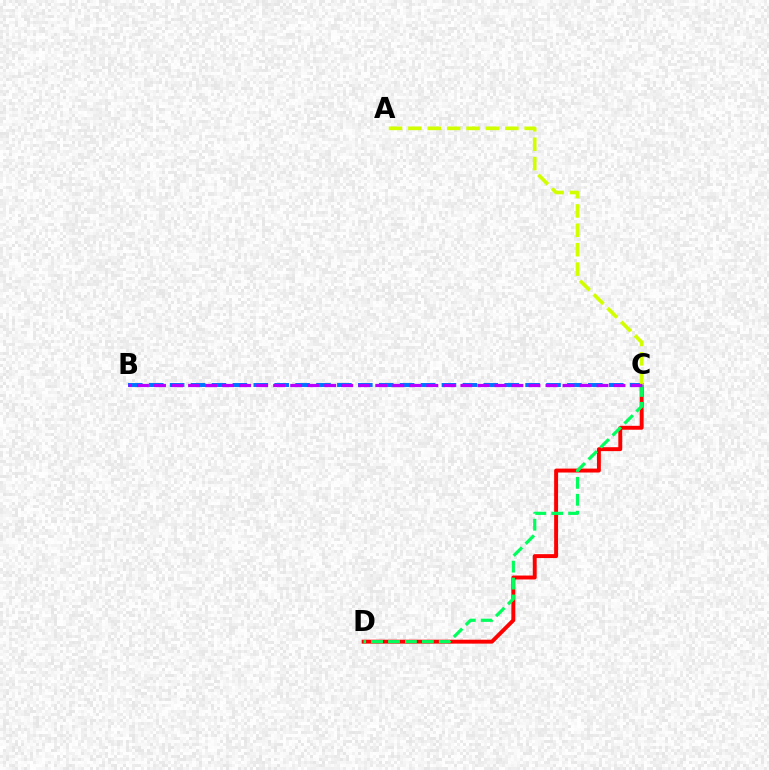{('C', 'D'): [{'color': '#ff0000', 'line_style': 'solid', 'thickness': 2.83}, {'color': '#00ff5c', 'line_style': 'dashed', 'thickness': 2.3}], ('B', 'C'): [{'color': '#0074ff', 'line_style': 'dashed', 'thickness': 2.84}, {'color': '#b900ff', 'line_style': 'dashed', 'thickness': 2.31}], ('A', 'C'): [{'color': '#d1ff00', 'line_style': 'dashed', 'thickness': 2.63}]}